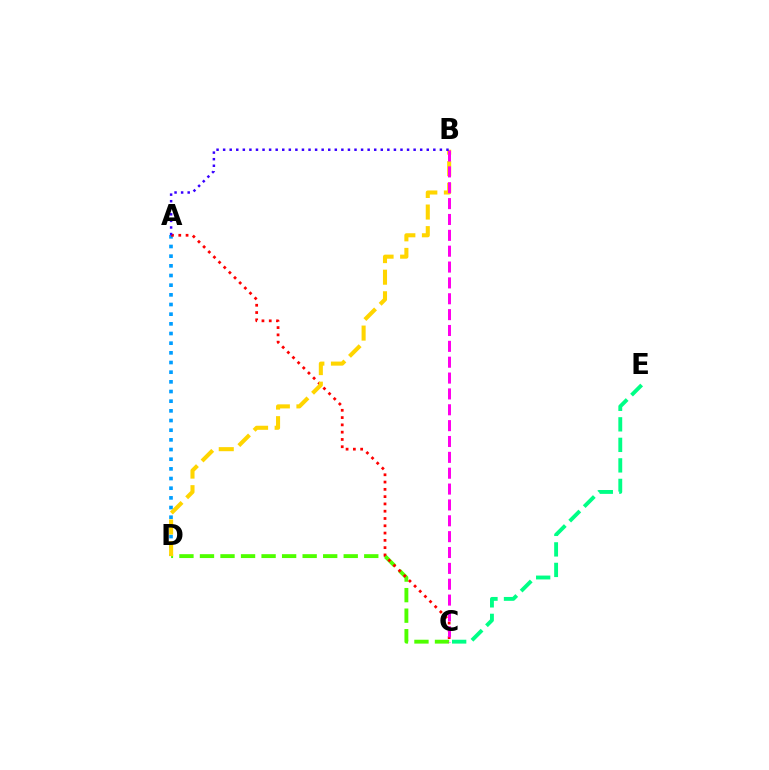{('C', 'D'): [{'color': '#4fff00', 'line_style': 'dashed', 'thickness': 2.79}], ('A', 'D'): [{'color': '#009eff', 'line_style': 'dotted', 'thickness': 2.63}], ('C', 'E'): [{'color': '#00ff86', 'line_style': 'dashed', 'thickness': 2.79}], ('A', 'C'): [{'color': '#ff0000', 'line_style': 'dotted', 'thickness': 1.98}], ('B', 'D'): [{'color': '#ffd500', 'line_style': 'dashed', 'thickness': 2.93}], ('B', 'C'): [{'color': '#ff00ed', 'line_style': 'dashed', 'thickness': 2.15}], ('A', 'B'): [{'color': '#3700ff', 'line_style': 'dotted', 'thickness': 1.78}]}